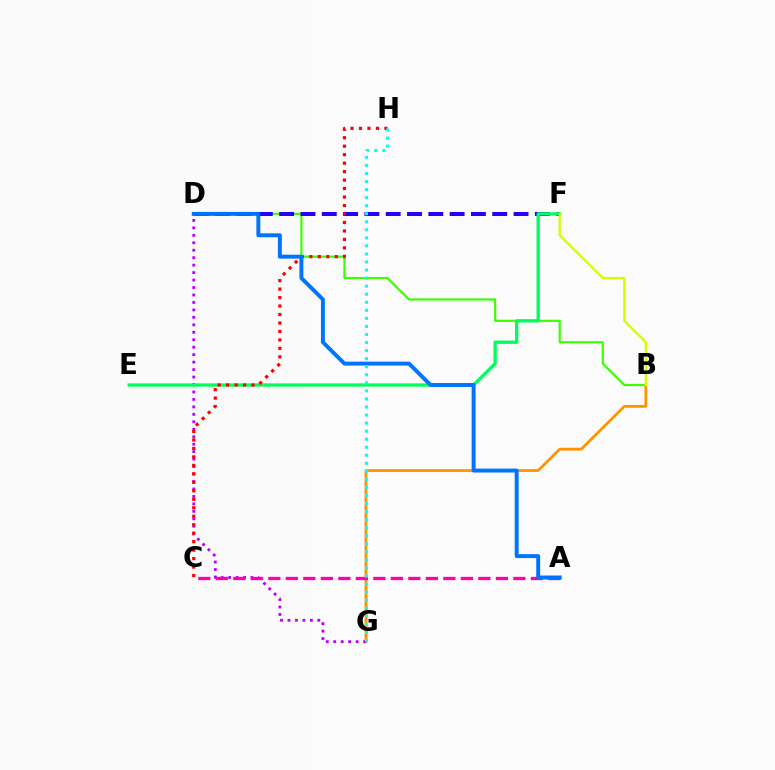{('B', 'G'): [{'color': '#ff9400', 'line_style': 'solid', 'thickness': 2.0}], ('B', 'D'): [{'color': '#3dff00', 'line_style': 'solid', 'thickness': 1.58}], ('D', 'F'): [{'color': '#2500ff', 'line_style': 'dashed', 'thickness': 2.89}], ('D', 'G'): [{'color': '#b900ff', 'line_style': 'dotted', 'thickness': 2.03}], ('A', 'C'): [{'color': '#ff00ac', 'line_style': 'dashed', 'thickness': 2.38}], ('E', 'F'): [{'color': '#00ff5c', 'line_style': 'solid', 'thickness': 2.38}], ('C', 'H'): [{'color': '#ff0000', 'line_style': 'dotted', 'thickness': 2.3}], ('B', 'F'): [{'color': '#d1ff00', 'line_style': 'solid', 'thickness': 1.66}], ('A', 'D'): [{'color': '#0074ff', 'line_style': 'solid', 'thickness': 2.83}], ('G', 'H'): [{'color': '#00fff6', 'line_style': 'dotted', 'thickness': 2.19}]}